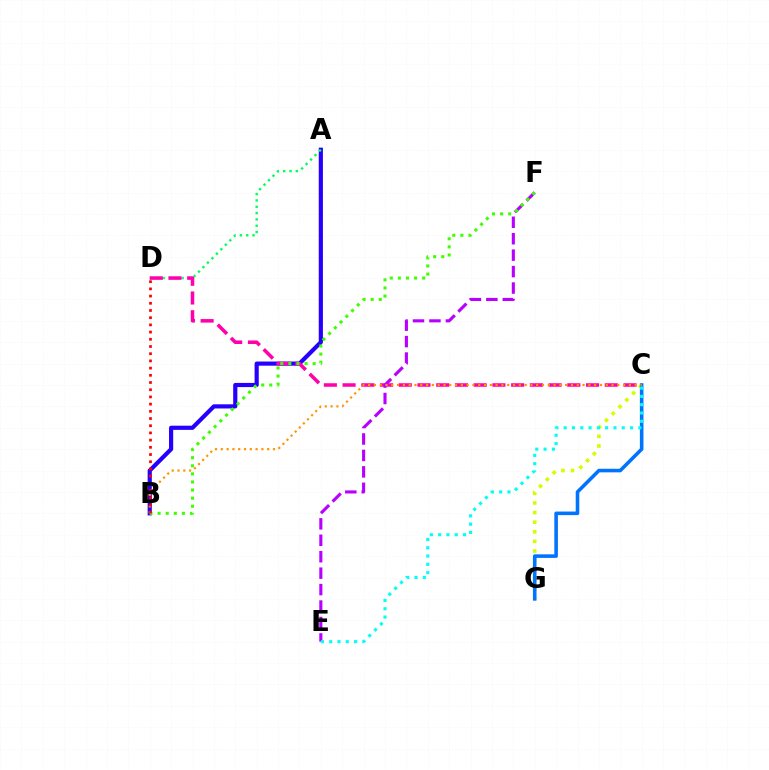{('C', 'G'): [{'color': '#d1ff00', 'line_style': 'dotted', 'thickness': 2.61}, {'color': '#0074ff', 'line_style': 'solid', 'thickness': 2.57}], ('A', 'B'): [{'color': '#2500ff', 'line_style': 'solid', 'thickness': 3.0}], ('A', 'D'): [{'color': '#00ff5c', 'line_style': 'dotted', 'thickness': 1.72}], ('C', 'D'): [{'color': '#ff00ac', 'line_style': 'dashed', 'thickness': 2.54}], ('E', 'F'): [{'color': '#b900ff', 'line_style': 'dashed', 'thickness': 2.23}], ('C', 'E'): [{'color': '#00fff6', 'line_style': 'dotted', 'thickness': 2.25}], ('B', 'C'): [{'color': '#ff9400', 'line_style': 'dotted', 'thickness': 1.57}], ('B', 'F'): [{'color': '#3dff00', 'line_style': 'dotted', 'thickness': 2.2}], ('B', 'D'): [{'color': '#ff0000', 'line_style': 'dotted', 'thickness': 1.96}]}